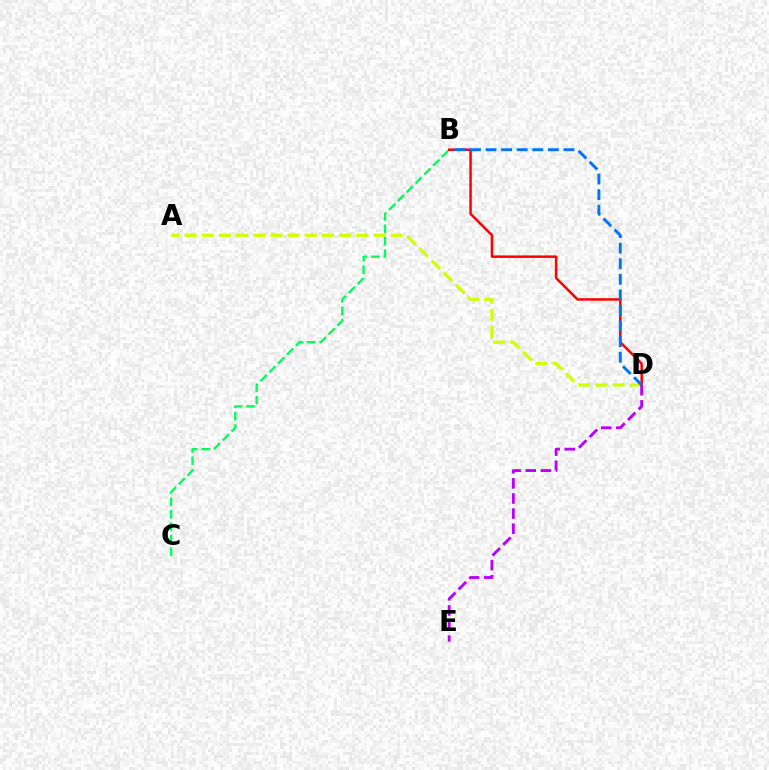{('A', 'D'): [{'color': '#d1ff00', 'line_style': 'dashed', 'thickness': 2.33}], ('B', 'C'): [{'color': '#00ff5c', 'line_style': 'dashed', 'thickness': 1.7}], ('B', 'D'): [{'color': '#ff0000', 'line_style': 'solid', 'thickness': 1.8}, {'color': '#0074ff', 'line_style': 'dashed', 'thickness': 2.12}], ('D', 'E'): [{'color': '#b900ff', 'line_style': 'dashed', 'thickness': 2.05}]}